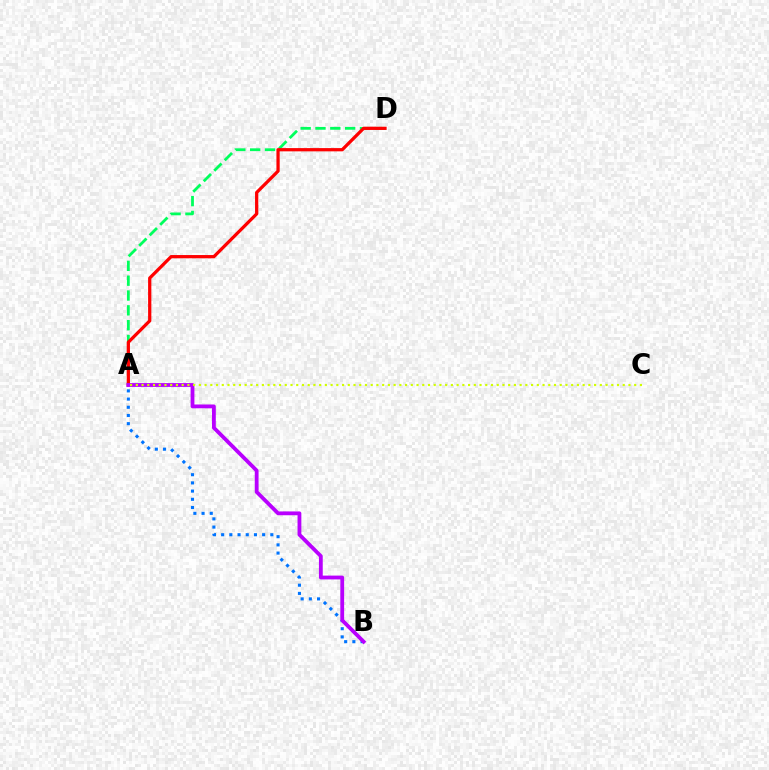{('A', 'B'): [{'color': '#0074ff', 'line_style': 'dotted', 'thickness': 2.23}, {'color': '#b900ff', 'line_style': 'solid', 'thickness': 2.74}], ('A', 'D'): [{'color': '#00ff5c', 'line_style': 'dashed', 'thickness': 2.02}, {'color': '#ff0000', 'line_style': 'solid', 'thickness': 2.34}], ('A', 'C'): [{'color': '#d1ff00', 'line_style': 'dotted', 'thickness': 1.56}]}